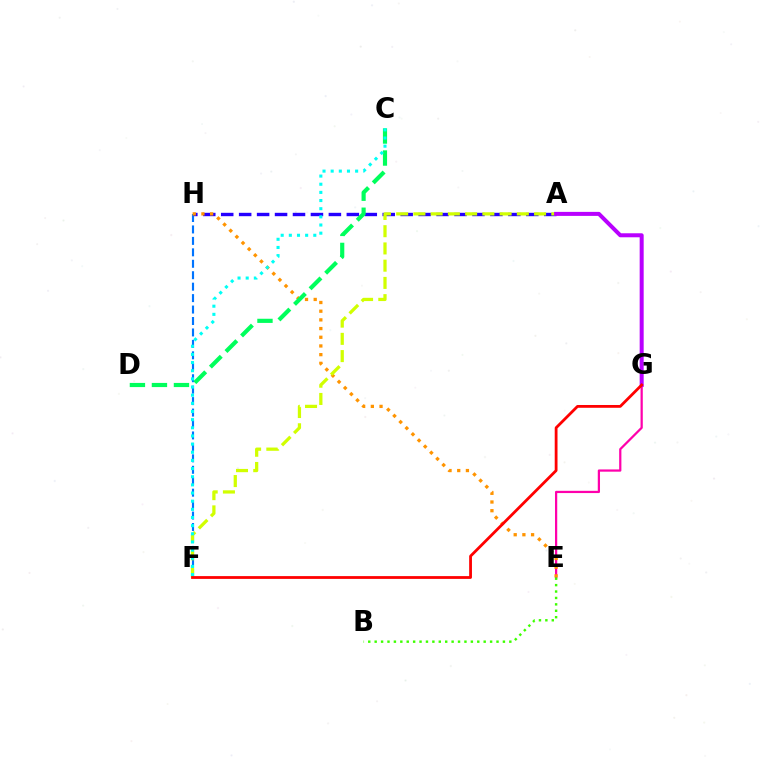{('E', 'G'): [{'color': '#ff00ac', 'line_style': 'solid', 'thickness': 1.61}], ('F', 'H'): [{'color': '#0074ff', 'line_style': 'dashed', 'thickness': 1.55}], ('A', 'H'): [{'color': '#2500ff', 'line_style': 'dashed', 'thickness': 2.44}], ('E', 'H'): [{'color': '#ff9400', 'line_style': 'dotted', 'thickness': 2.36}], ('A', 'F'): [{'color': '#d1ff00', 'line_style': 'dashed', 'thickness': 2.34}], ('B', 'E'): [{'color': '#3dff00', 'line_style': 'dotted', 'thickness': 1.74}], ('C', 'D'): [{'color': '#00ff5c', 'line_style': 'dashed', 'thickness': 2.99}], ('C', 'F'): [{'color': '#00fff6', 'line_style': 'dotted', 'thickness': 2.22}], ('A', 'G'): [{'color': '#b900ff', 'line_style': 'solid', 'thickness': 2.89}], ('F', 'G'): [{'color': '#ff0000', 'line_style': 'solid', 'thickness': 2.01}]}